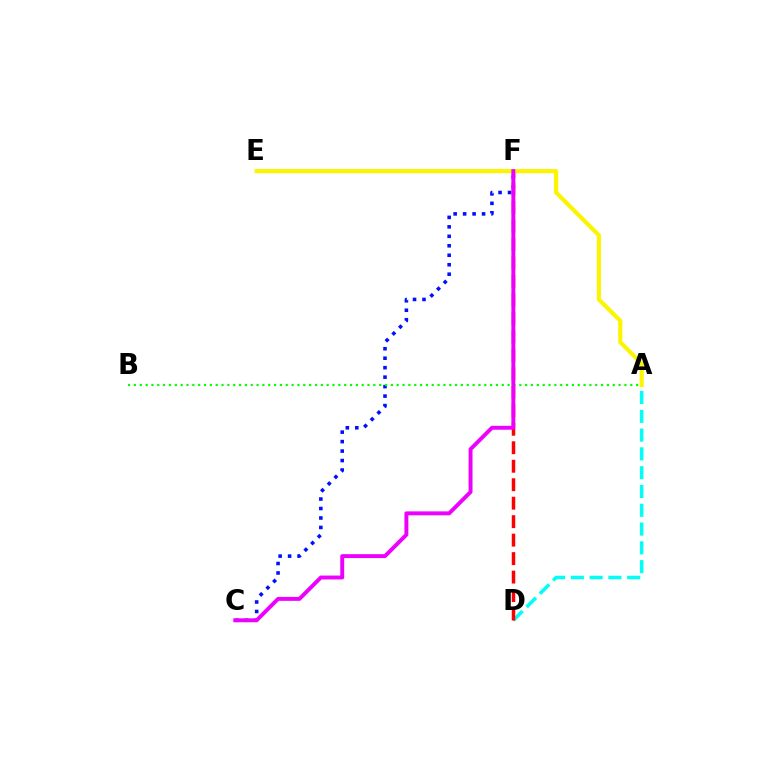{('A', 'D'): [{'color': '#00fff6', 'line_style': 'dashed', 'thickness': 2.55}], ('C', 'F'): [{'color': '#0010ff', 'line_style': 'dotted', 'thickness': 2.57}, {'color': '#ee00ff', 'line_style': 'solid', 'thickness': 2.82}], ('A', 'B'): [{'color': '#08ff00', 'line_style': 'dotted', 'thickness': 1.59}], ('D', 'F'): [{'color': '#ff0000', 'line_style': 'dashed', 'thickness': 2.51}], ('A', 'E'): [{'color': '#fcf500', 'line_style': 'solid', 'thickness': 2.98}]}